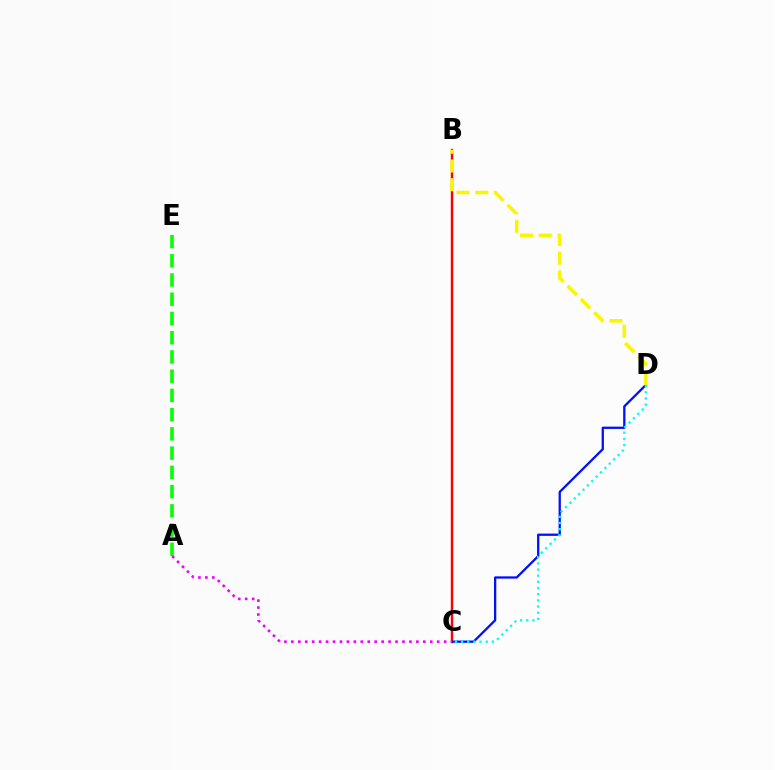{('A', 'E'): [{'color': '#08ff00', 'line_style': 'dashed', 'thickness': 2.61}], ('B', 'C'): [{'color': '#ff0000', 'line_style': 'solid', 'thickness': 1.74}], ('C', 'D'): [{'color': '#0010ff', 'line_style': 'solid', 'thickness': 1.64}, {'color': '#00fff6', 'line_style': 'dotted', 'thickness': 1.68}], ('A', 'C'): [{'color': '#ee00ff', 'line_style': 'dotted', 'thickness': 1.89}], ('B', 'D'): [{'color': '#fcf500', 'line_style': 'dashed', 'thickness': 2.55}]}